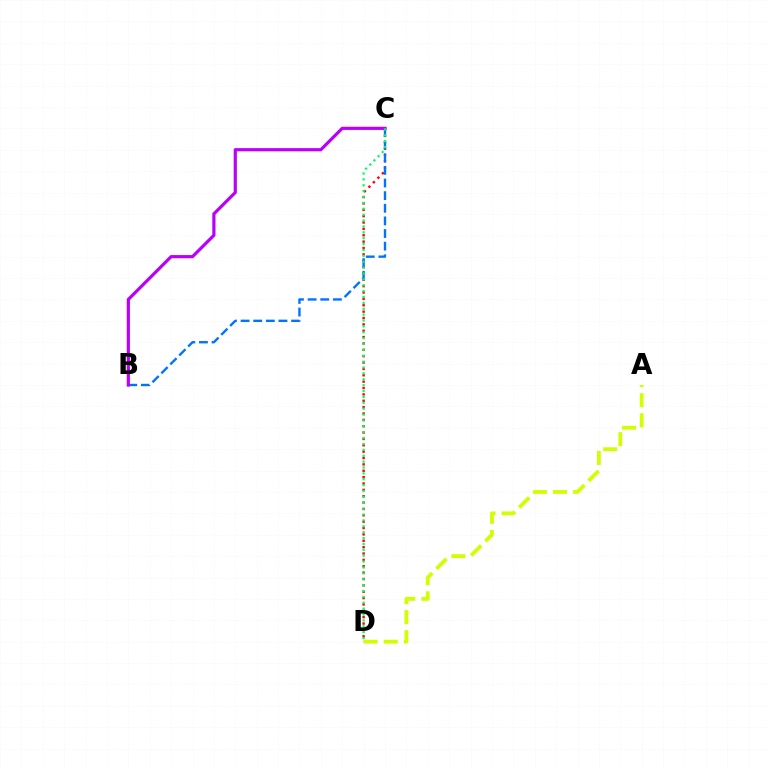{('C', 'D'): [{'color': '#ff0000', 'line_style': 'dotted', 'thickness': 1.73}, {'color': '#00ff5c', 'line_style': 'dotted', 'thickness': 1.6}], ('B', 'C'): [{'color': '#0074ff', 'line_style': 'dashed', 'thickness': 1.72}, {'color': '#b900ff', 'line_style': 'solid', 'thickness': 2.29}], ('A', 'D'): [{'color': '#d1ff00', 'line_style': 'dashed', 'thickness': 2.73}]}